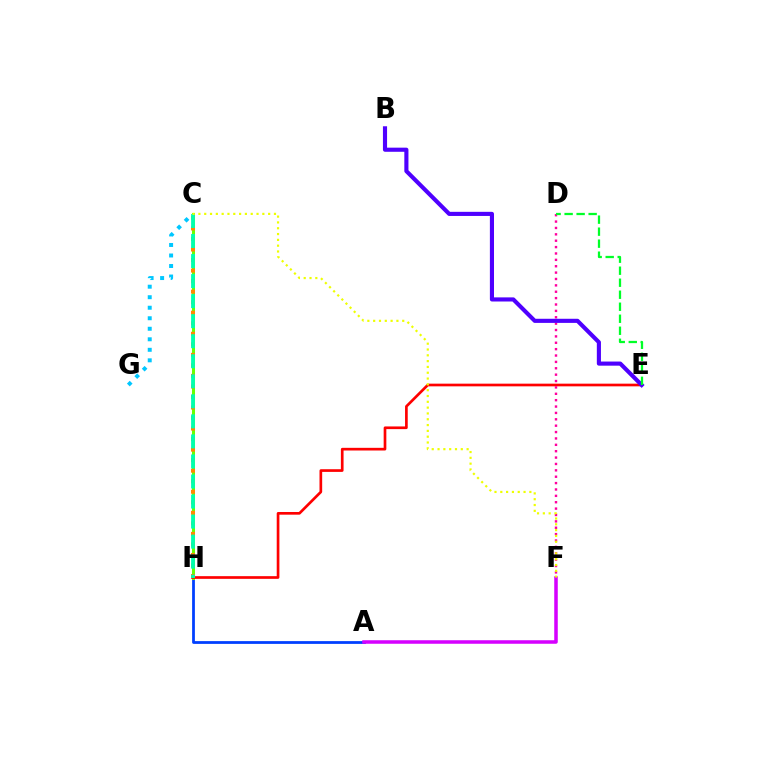{('A', 'H'): [{'color': '#003fff', 'line_style': 'solid', 'thickness': 1.99}], ('C', 'H'): [{'color': '#66ff00', 'line_style': 'solid', 'thickness': 2.18}, {'color': '#ff8800', 'line_style': 'dotted', 'thickness': 2.86}, {'color': '#00ffaf', 'line_style': 'dashed', 'thickness': 2.72}], ('E', 'H'): [{'color': '#ff0000', 'line_style': 'solid', 'thickness': 1.93}], ('C', 'G'): [{'color': '#00c7ff', 'line_style': 'dotted', 'thickness': 2.86}], ('D', 'F'): [{'color': '#ff00a0', 'line_style': 'dotted', 'thickness': 1.73}], ('B', 'E'): [{'color': '#4f00ff', 'line_style': 'solid', 'thickness': 2.97}], ('A', 'F'): [{'color': '#d600ff', 'line_style': 'solid', 'thickness': 2.53}], ('D', 'E'): [{'color': '#00ff27', 'line_style': 'dashed', 'thickness': 1.63}], ('C', 'F'): [{'color': '#eeff00', 'line_style': 'dotted', 'thickness': 1.58}]}